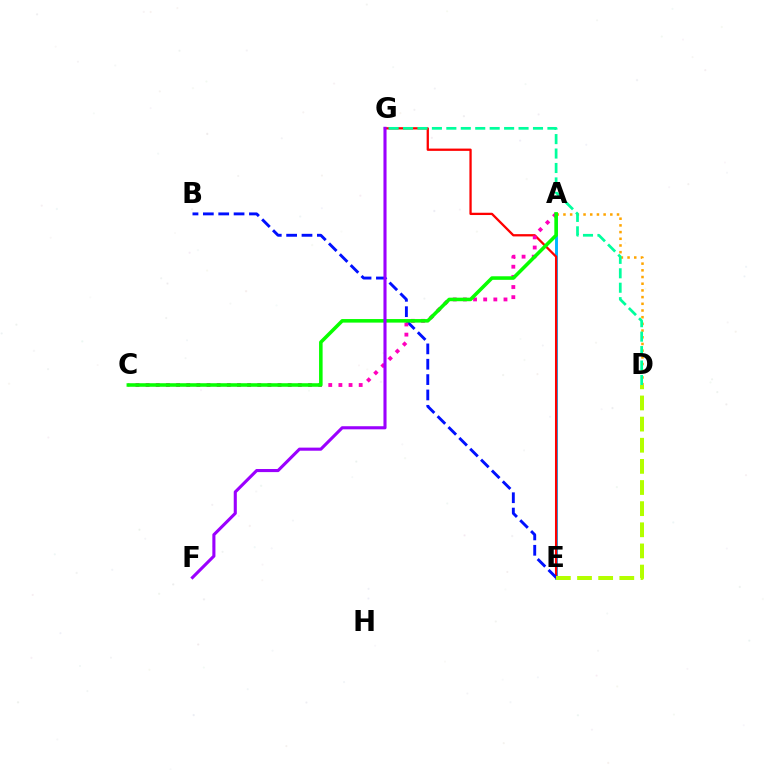{('A', 'D'): [{'color': '#ffa500', 'line_style': 'dotted', 'thickness': 1.82}], ('A', 'E'): [{'color': '#00b5ff', 'line_style': 'solid', 'thickness': 2.09}], ('E', 'G'): [{'color': '#ff0000', 'line_style': 'solid', 'thickness': 1.65}], ('B', 'E'): [{'color': '#0010ff', 'line_style': 'dashed', 'thickness': 2.09}], ('A', 'C'): [{'color': '#ff00bd', 'line_style': 'dotted', 'thickness': 2.76}, {'color': '#08ff00', 'line_style': 'solid', 'thickness': 2.56}], ('D', 'G'): [{'color': '#00ff9d', 'line_style': 'dashed', 'thickness': 1.96}], ('D', 'E'): [{'color': '#b3ff00', 'line_style': 'dashed', 'thickness': 2.87}], ('F', 'G'): [{'color': '#9b00ff', 'line_style': 'solid', 'thickness': 2.23}]}